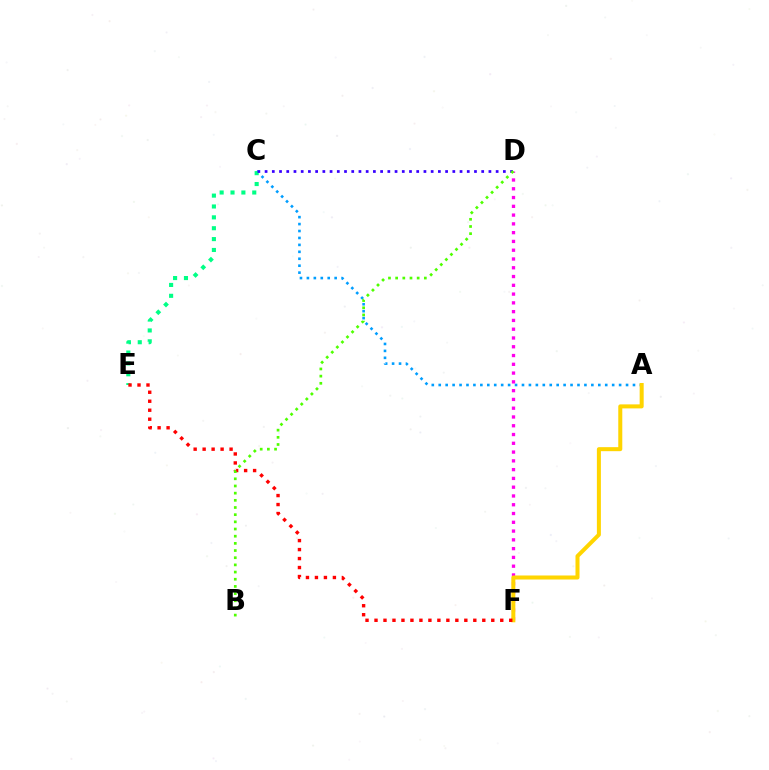{('A', 'C'): [{'color': '#009eff', 'line_style': 'dotted', 'thickness': 1.88}], ('D', 'F'): [{'color': '#ff00ed', 'line_style': 'dotted', 'thickness': 2.38}], ('A', 'F'): [{'color': '#ffd500', 'line_style': 'solid', 'thickness': 2.89}], ('C', 'E'): [{'color': '#00ff86', 'line_style': 'dotted', 'thickness': 2.95}], ('C', 'D'): [{'color': '#3700ff', 'line_style': 'dotted', 'thickness': 1.96}], ('E', 'F'): [{'color': '#ff0000', 'line_style': 'dotted', 'thickness': 2.44}], ('B', 'D'): [{'color': '#4fff00', 'line_style': 'dotted', 'thickness': 1.95}]}